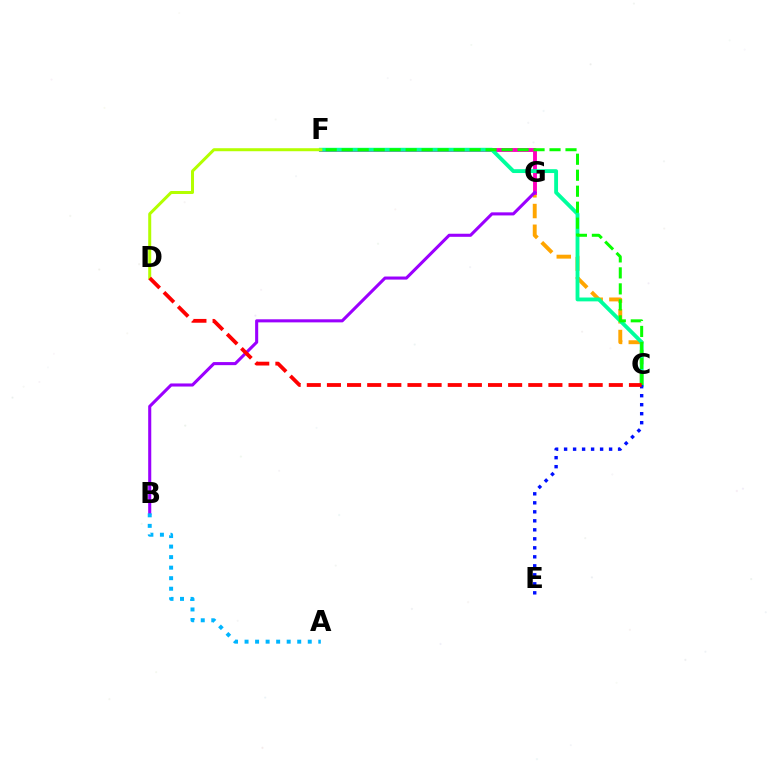{('C', 'G'): [{'color': '#ffa500', 'line_style': 'dashed', 'thickness': 2.81}], ('F', 'G'): [{'color': '#ff00bd', 'line_style': 'solid', 'thickness': 2.79}], ('B', 'G'): [{'color': '#9b00ff', 'line_style': 'solid', 'thickness': 2.21}], ('C', 'F'): [{'color': '#00ff9d', 'line_style': 'solid', 'thickness': 2.77}, {'color': '#08ff00', 'line_style': 'dashed', 'thickness': 2.17}], ('A', 'B'): [{'color': '#00b5ff', 'line_style': 'dotted', 'thickness': 2.86}], ('D', 'F'): [{'color': '#b3ff00', 'line_style': 'solid', 'thickness': 2.17}], ('C', 'E'): [{'color': '#0010ff', 'line_style': 'dotted', 'thickness': 2.45}], ('C', 'D'): [{'color': '#ff0000', 'line_style': 'dashed', 'thickness': 2.74}]}